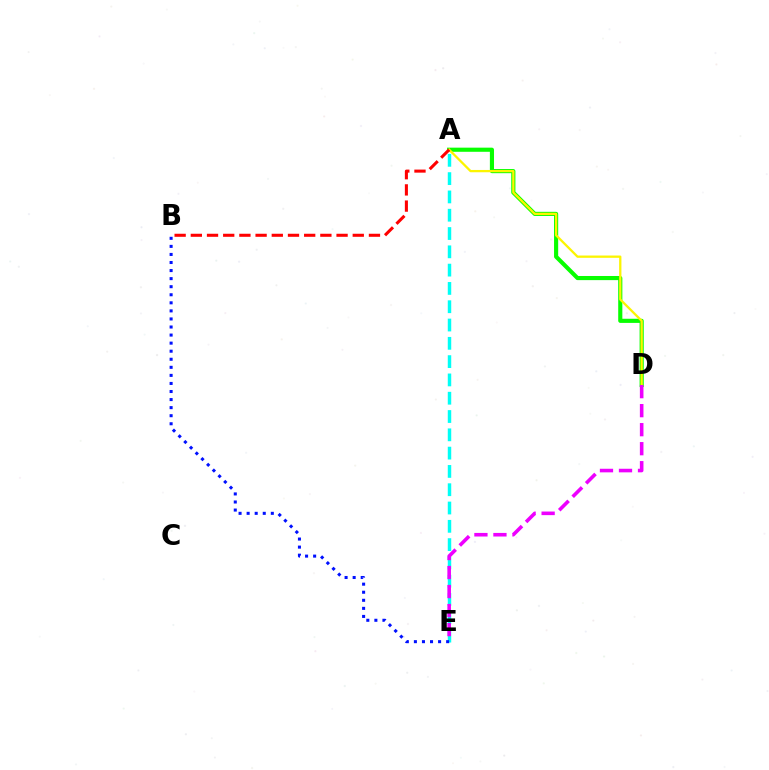{('A', 'E'): [{'color': '#00fff6', 'line_style': 'dashed', 'thickness': 2.49}], ('A', 'D'): [{'color': '#08ff00', 'line_style': 'solid', 'thickness': 2.98}, {'color': '#fcf500', 'line_style': 'solid', 'thickness': 1.65}], ('D', 'E'): [{'color': '#ee00ff', 'line_style': 'dashed', 'thickness': 2.58}], ('A', 'B'): [{'color': '#ff0000', 'line_style': 'dashed', 'thickness': 2.2}], ('B', 'E'): [{'color': '#0010ff', 'line_style': 'dotted', 'thickness': 2.19}]}